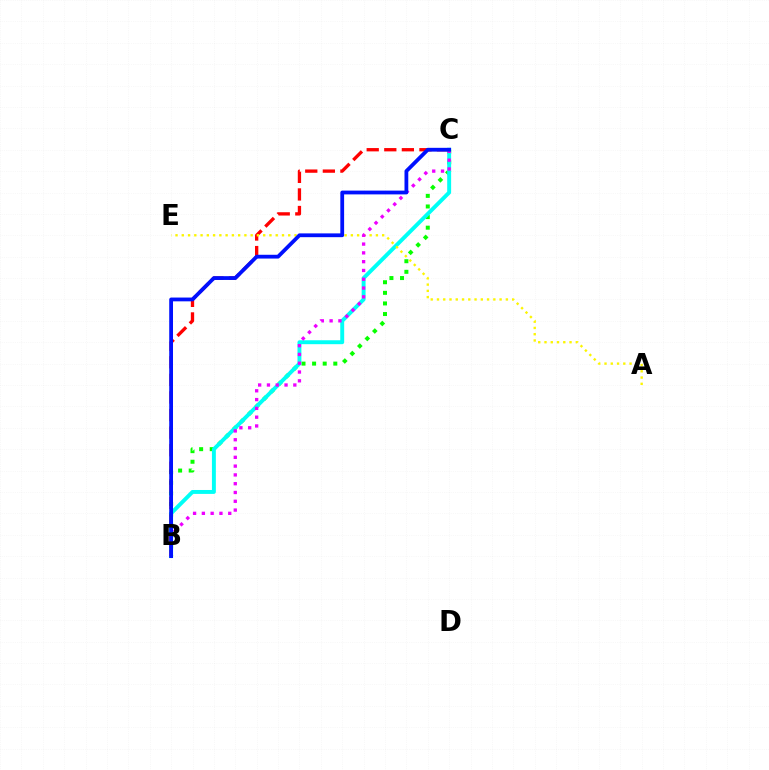{('B', 'C'): [{'color': '#08ff00', 'line_style': 'dotted', 'thickness': 2.88}, {'color': '#00fff6', 'line_style': 'solid', 'thickness': 2.82}, {'color': '#ff0000', 'line_style': 'dashed', 'thickness': 2.39}, {'color': '#ee00ff', 'line_style': 'dotted', 'thickness': 2.39}, {'color': '#0010ff', 'line_style': 'solid', 'thickness': 2.72}], ('A', 'E'): [{'color': '#fcf500', 'line_style': 'dotted', 'thickness': 1.7}]}